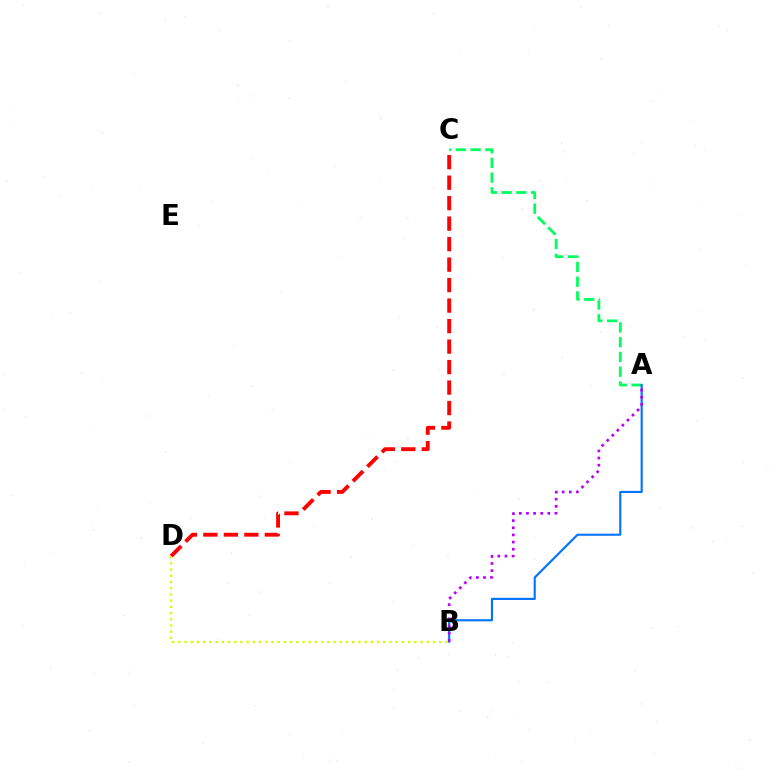{('A', 'C'): [{'color': '#00ff5c', 'line_style': 'dashed', 'thickness': 2.0}], ('C', 'D'): [{'color': '#ff0000', 'line_style': 'dashed', 'thickness': 2.78}], ('B', 'D'): [{'color': '#d1ff00', 'line_style': 'dotted', 'thickness': 1.69}], ('A', 'B'): [{'color': '#0074ff', 'line_style': 'solid', 'thickness': 1.54}, {'color': '#b900ff', 'line_style': 'dotted', 'thickness': 1.94}]}